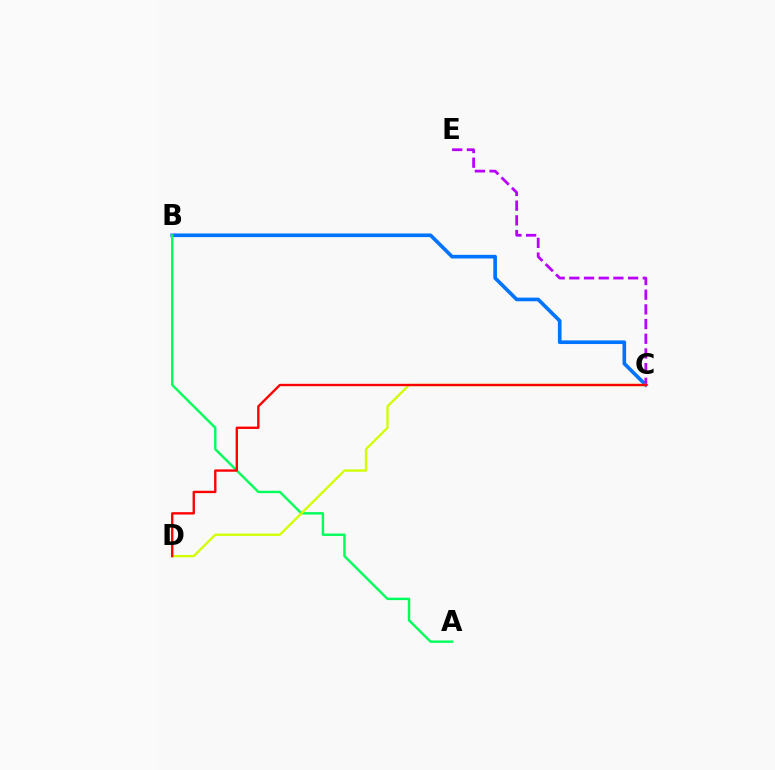{('B', 'C'): [{'color': '#0074ff', 'line_style': 'solid', 'thickness': 2.62}], ('A', 'B'): [{'color': '#00ff5c', 'line_style': 'solid', 'thickness': 1.73}], ('C', 'E'): [{'color': '#b900ff', 'line_style': 'dashed', 'thickness': 2.0}], ('C', 'D'): [{'color': '#d1ff00', 'line_style': 'solid', 'thickness': 1.66}, {'color': '#ff0000', 'line_style': 'solid', 'thickness': 1.7}]}